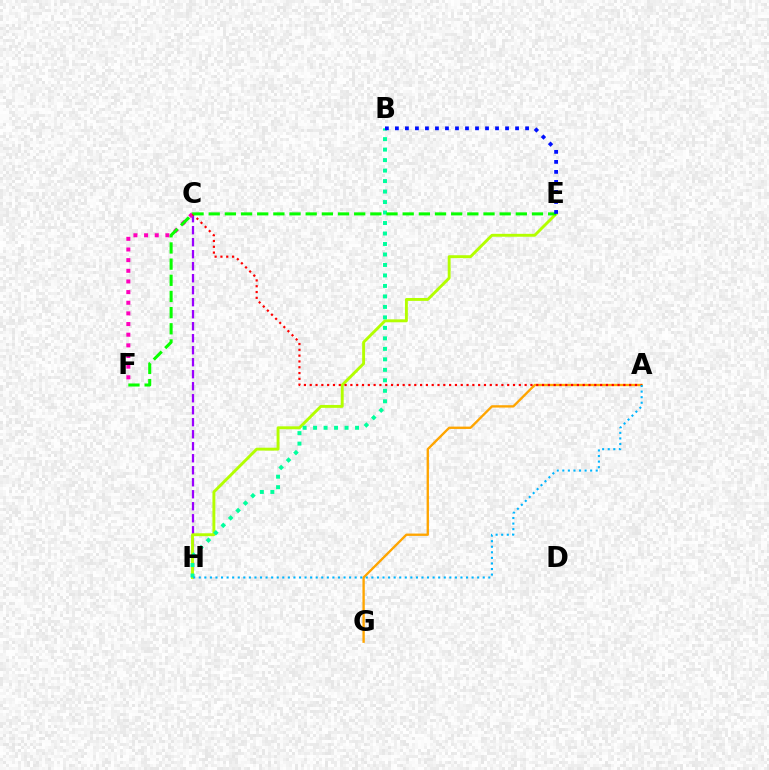{('A', 'G'): [{'color': '#ffa500', 'line_style': 'solid', 'thickness': 1.69}], ('C', 'H'): [{'color': '#9b00ff', 'line_style': 'dashed', 'thickness': 1.63}], ('C', 'F'): [{'color': '#ff00bd', 'line_style': 'dotted', 'thickness': 2.89}], ('E', 'H'): [{'color': '#b3ff00', 'line_style': 'solid', 'thickness': 2.09}], ('A', 'C'): [{'color': '#ff0000', 'line_style': 'dotted', 'thickness': 1.58}], ('B', 'H'): [{'color': '#00ff9d', 'line_style': 'dotted', 'thickness': 2.85}], ('A', 'H'): [{'color': '#00b5ff', 'line_style': 'dotted', 'thickness': 1.51}], ('E', 'F'): [{'color': '#08ff00', 'line_style': 'dashed', 'thickness': 2.2}], ('B', 'E'): [{'color': '#0010ff', 'line_style': 'dotted', 'thickness': 2.72}]}